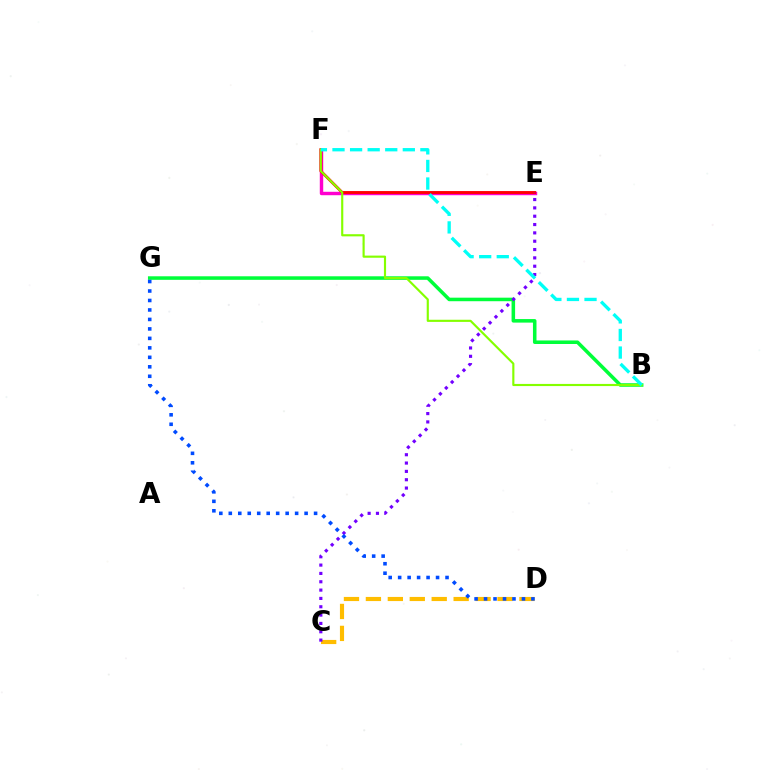{('C', 'D'): [{'color': '#ffbd00', 'line_style': 'dashed', 'thickness': 2.98}], ('E', 'F'): [{'color': '#ff00cf', 'line_style': 'solid', 'thickness': 2.47}, {'color': '#ff0000', 'line_style': 'solid', 'thickness': 2.06}], ('B', 'G'): [{'color': '#00ff39', 'line_style': 'solid', 'thickness': 2.55}], ('C', 'E'): [{'color': '#7200ff', 'line_style': 'dotted', 'thickness': 2.26}], ('B', 'F'): [{'color': '#84ff00', 'line_style': 'solid', 'thickness': 1.55}, {'color': '#00fff6', 'line_style': 'dashed', 'thickness': 2.39}], ('D', 'G'): [{'color': '#004bff', 'line_style': 'dotted', 'thickness': 2.57}]}